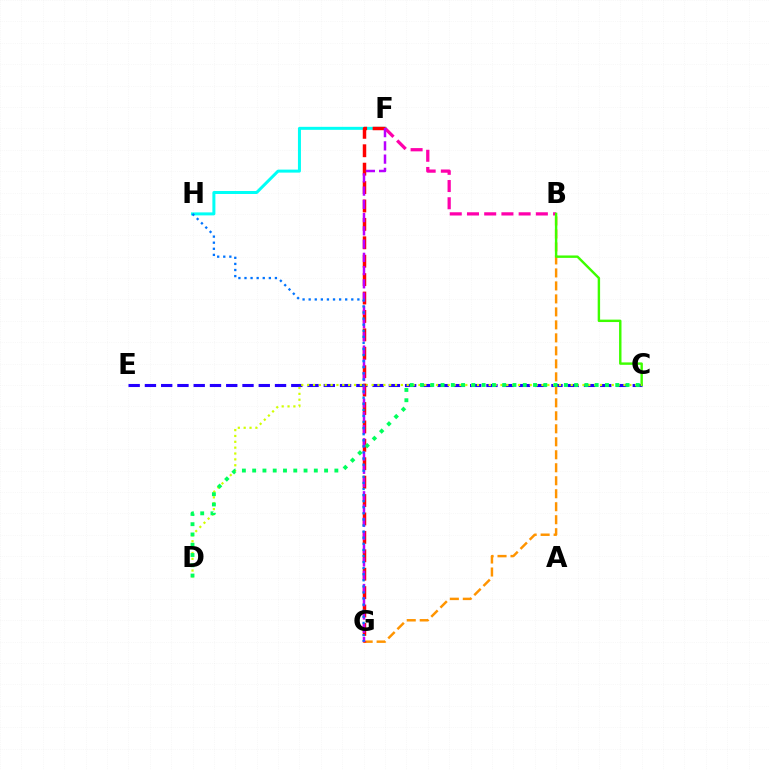{('C', 'E'): [{'color': '#2500ff', 'line_style': 'dashed', 'thickness': 2.21}], ('B', 'G'): [{'color': '#ff9400', 'line_style': 'dashed', 'thickness': 1.76}], ('F', 'H'): [{'color': '#00fff6', 'line_style': 'solid', 'thickness': 2.16}], ('B', 'F'): [{'color': '#ff00ac', 'line_style': 'dashed', 'thickness': 2.34}], ('B', 'C'): [{'color': '#3dff00', 'line_style': 'solid', 'thickness': 1.74}], ('C', 'D'): [{'color': '#d1ff00', 'line_style': 'dotted', 'thickness': 1.59}, {'color': '#00ff5c', 'line_style': 'dotted', 'thickness': 2.79}], ('F', 'G'): [{'color': '#ff0000', 'line_style': 'dashed', 'thickness': 2.5}, {'color': '#b900ff', 'line_style': 'dashed', 'thickness': 1.8}], ('G', 'H'): [{'color': '#0074ff', 'line_style': 'dotted', 'thickness': 1.65}]}